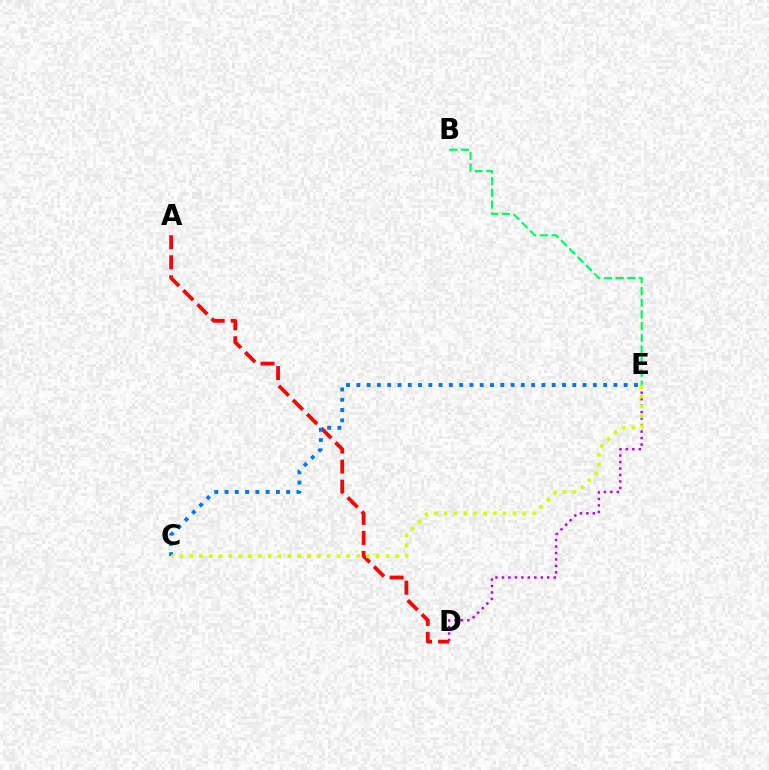{('D', 'E'): [{'color': '#b900ff', 'line_style': 'dotted', 'thickness': 1.76}], ('A', 'D'): [{'color': '#ff0000', 'line_style': 'dashed', 'thickness': 2.72}], ('C', 'E'): [{'color': '#0074ff', 'line_style': 'dotted', 'thickness': 2.79}, {'color': '#d1ff00', 'line_style': 'dotted', 'thickness': 2.67}], ('B', 'E'): [{'color': '#00ff5c', 'line_style': 'dashed', 'thickness': 1.59}]}